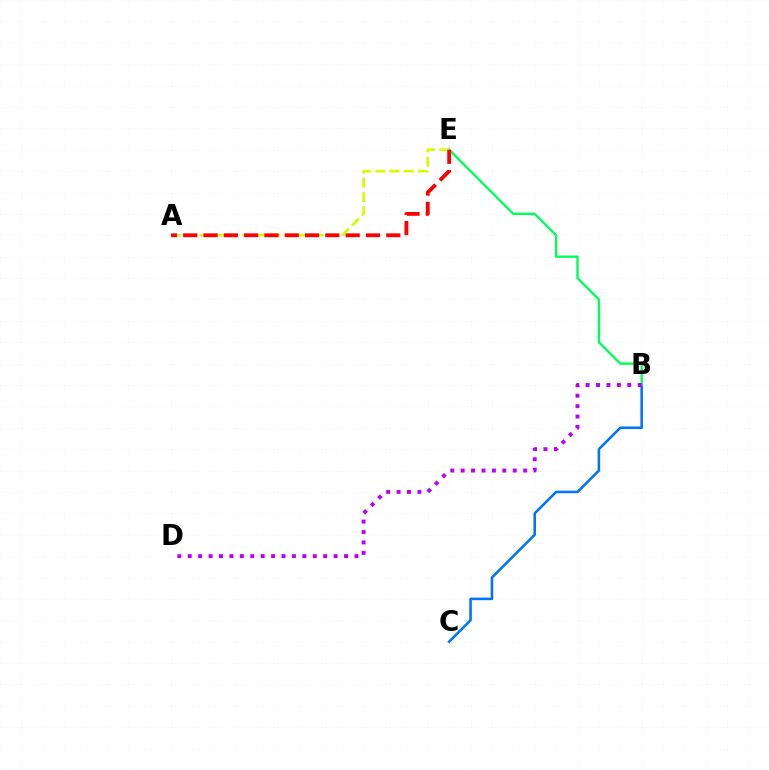{('B', 'C'): [{'color': '#0074ff', 'line_style': 'solid', 'thickness': 1.85}], ('B', 'E'): [{'color': '#00ff5c', 'line_style': 'solid', 'thickness': 1.71}], ('A', 'E'): [{'color': '#d1ff00', 'line_style': 'dashed', 'thickness': 1.93}, {'color': '#ff0000', 'line_style': 'dashed', 'thickness': 2.76}], ('B', 'D'): [{'color': '#b900ff', 'line_style': 'dotted', 'thickness': 2.83}]}